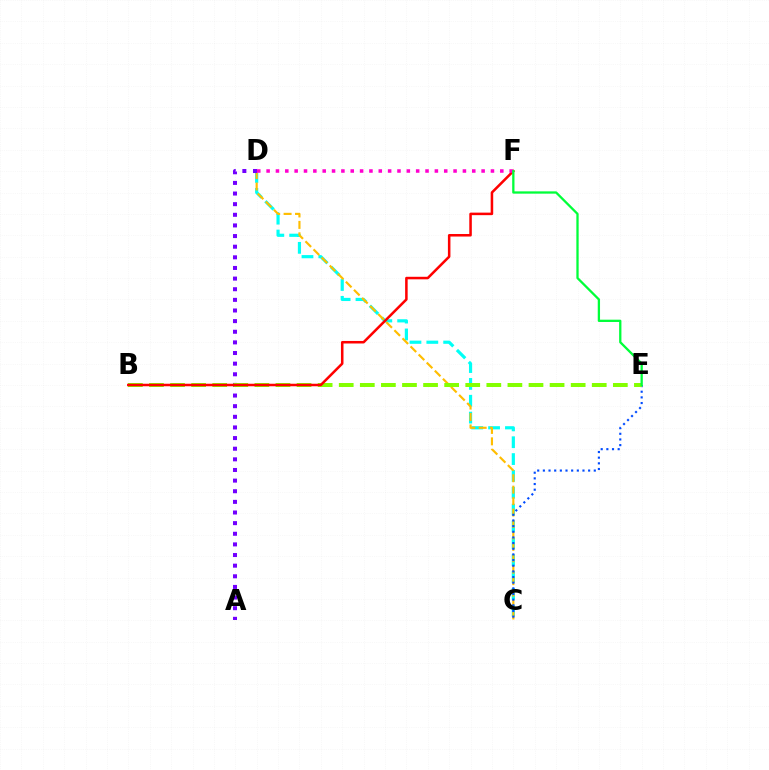{('C', 'D'): [{'color': '#00fff6', 'line_style': 'dashed', 'thickness': 2.29}, {'color': '#ffbd00', 'line_style': 'dashed', 'thickness': 1.55}], ('A', 'D'): [{'color': '#7200ff', 'line_style': 'dotted', 'thickness': 2.89}], ('C', 'E'): [{'color': '#004bff', 'line_style': 'dotted', 'thickness': 1.54}], ('B', 'E'): [{'color': '#84ff00', 'line_style': 'dashed', 'thickness': 2.86}], ('B', 'F'): [{'color': '#ff0000', 'line_style': 'solid', 'thickness': 1.82}], ('D', 'F'): [{'color': '#ff00cf', 'line_style': 'dotted', 'thickness': 2.54}], ('E', 'F'): [{'color': '#00ff39', 'line_style': 'solid', 'thickness': 1.65}]}